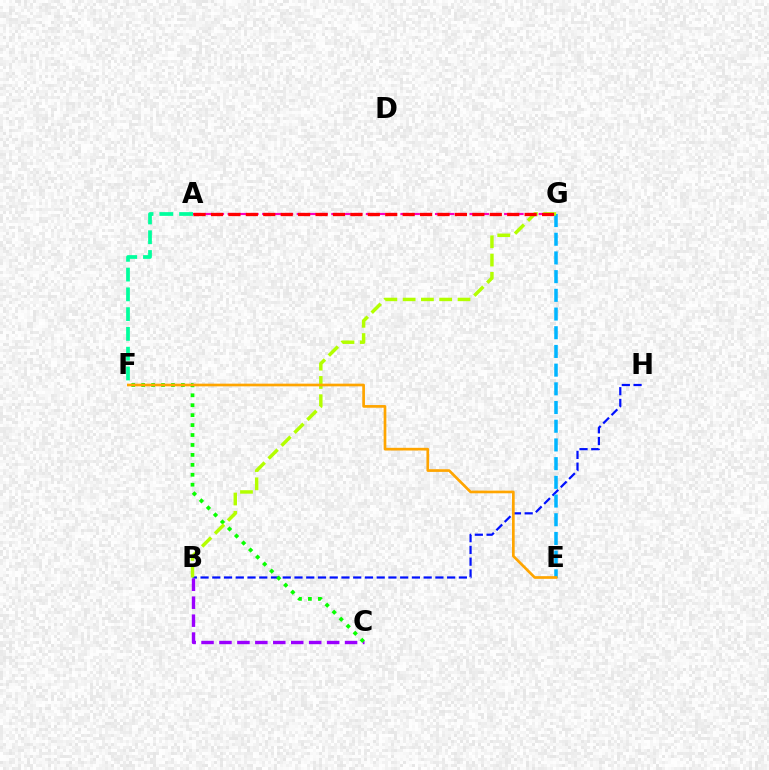{('B', 'H'): [{'color': '#0010ff', 'line_style': 'dashed', 'thickness': 1.6}], ('E', 'G'): [{'color': '#00b5ff', 'line_style': 'dashed', 'thickness': 2.54}], ('A', 'G'): [{'color': '#ff00bd', 'line_style': 'dashed', 'thickness': 1.57}, {'color': '#ff0000', 'line_style': 'dashed', 'thickness': 2.37}], ('B', 'C'): [{'color': '#9b00ff', 'line_style': 'dashed', 'thickness': 2.44}], ('C', 'F'): [{'color': '#08ff00', 'line_style': 'dotted', 'thickness': 2.7}], ('B', 'G'): [{'color': '#b3ff00', 'line_style': 'dashed', 'thickness': 2.48}], ('E', 'F'): [{'color': '#ffa500', 'line_style': 'solid', 'thickness': 1.94}], ('A', 'F'): [{'color': '#00ff9d', 'line_style': 'dashed', 'thickness': 2.69}]}